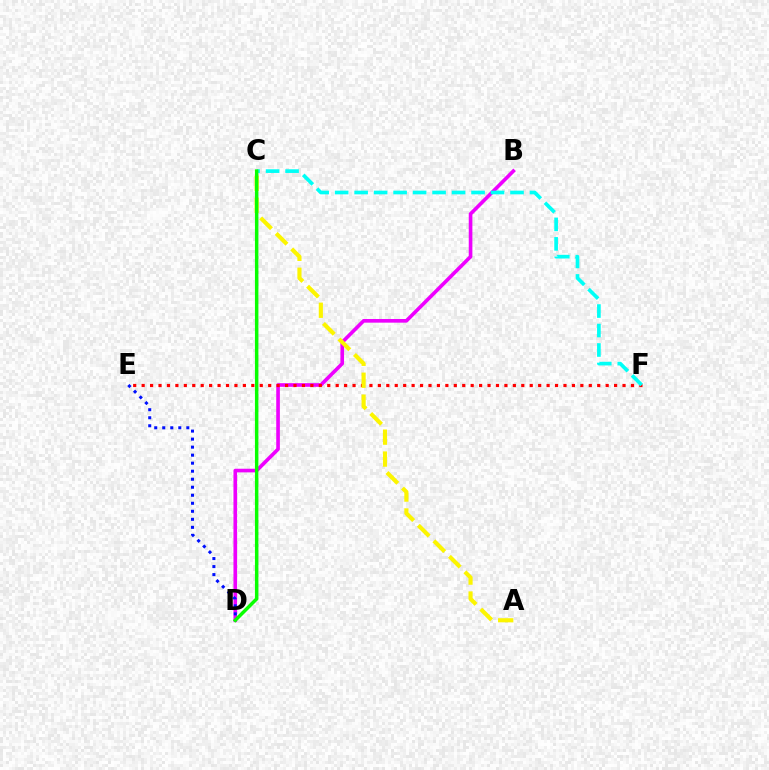{('B', 'D'): [{'color': '#ee00ff', 'line_style': 'solid', 'thickness': 2.62}], ('E', 'F'): [{'color': '#ff0000', 'line_style': 'dotted', 'thickness': 2.29}], ('A', 'C'): [{'color': '#fcf500', 'line_style': 'dashed', 'thickness': 2.98}], ('D', 'E'): [{'color': '#0010ff', 'line_style': 'dotted', 'thickness': 2.18}], ('C', 'F'): [{'color': '#00fff6', 'line_style': 'dashed', 'thickness': 2.65}], ('C', 'D'): [{'color': '#08ff00', 'line_style': 'solid', 'thickness': 2.49}]}